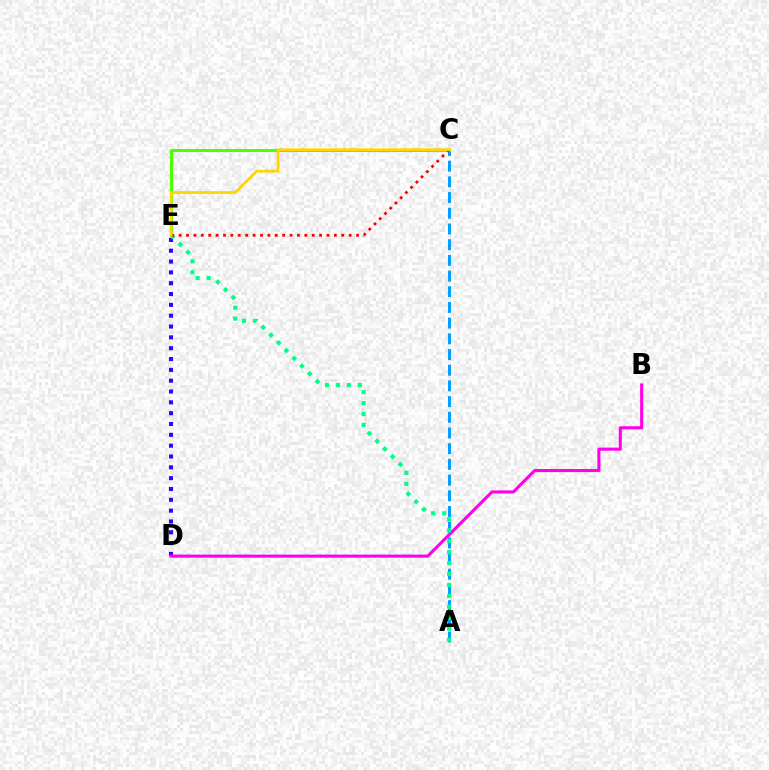{('D', 'E'): [{'color': '#3700ff', 'line_style': 'dotted', 'thickness': 2.94}], ('B', 'D'): [{'color': '#ff00ed', 'line_style': 'solid', 'thickness': 2.22}], ('A', 'C'): [{'color': '#009eff', 'line_style': 'dashed', 'thickness': 2.13}], ('C', 'E'): [{'color': '#4fff00', 'line_style': 'solid', 'thickness': 2.2}, {'color': '#ff0000', 'line_style': 'dotted', 'thickness': 2.01}, {'color': '#ffd500', 'line_style': 'solid', 'thickness': 1.96}], ('A', 'E'): [{'color': '#00ff86', 'line_style': 'dotted', 'thickness': 2.97}]}